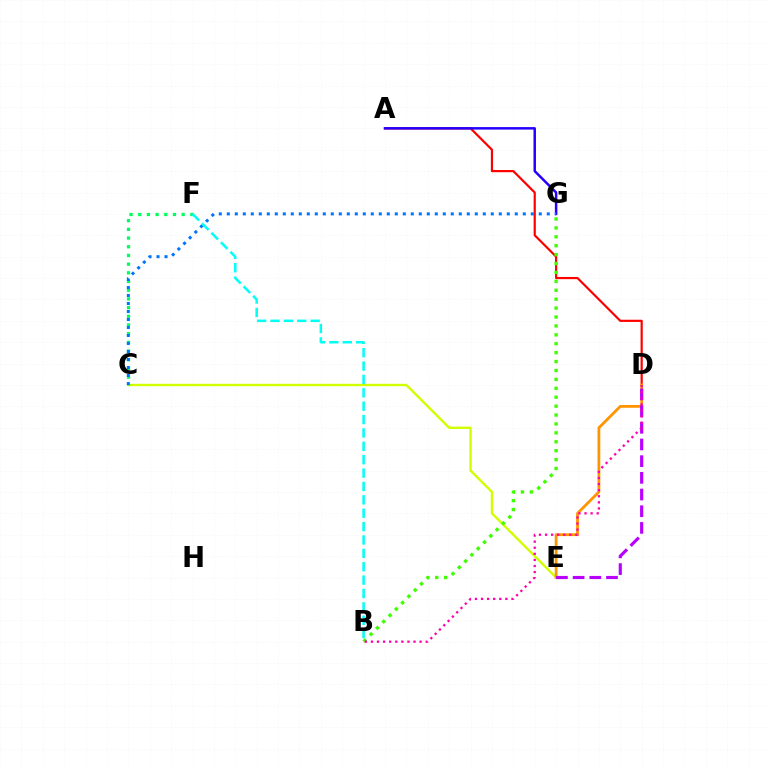{('C', 'E'): [{'color': '#d1ff00', 'line_style': 'solid', 'thickness': 1.71}], ('A', 'D'): [{'color': '#ff0000', 'line_style': 'solid', 'thickness': 1.58}], ('C', 'F'): [{'color': '#00ff5c', 'line_style': 'dotted', 'thickness': 2.36}], ('D', 'E'): [{'color': '#ff9400', 'line_style': 'solid', 'thickness': 2.0}, {'color': '#b900ff', 'line_style': 'dashed', 'thickness': 2.27}], ('B', 'G'): [{'color': '#3dff00', 'line_style': 'dotted', 'thickness': 2.42}], ('A', 'G'): [{'color': '#2500ff', 'line_style': 'solid', 'thickness': 1.8}], ('C', 'G'): [{'color': '#0074ff', 'line_style': 'dotted', 'thickness': 2.17}], ('B', 'D'): [{'color': '#ff00ac', 'line_style': 'dotted', 'thickness': 1.65}], ('B', 'F'): [{'color': '#00fff6', 'line_style': 'dashed', 'thickness': 1.82}]}